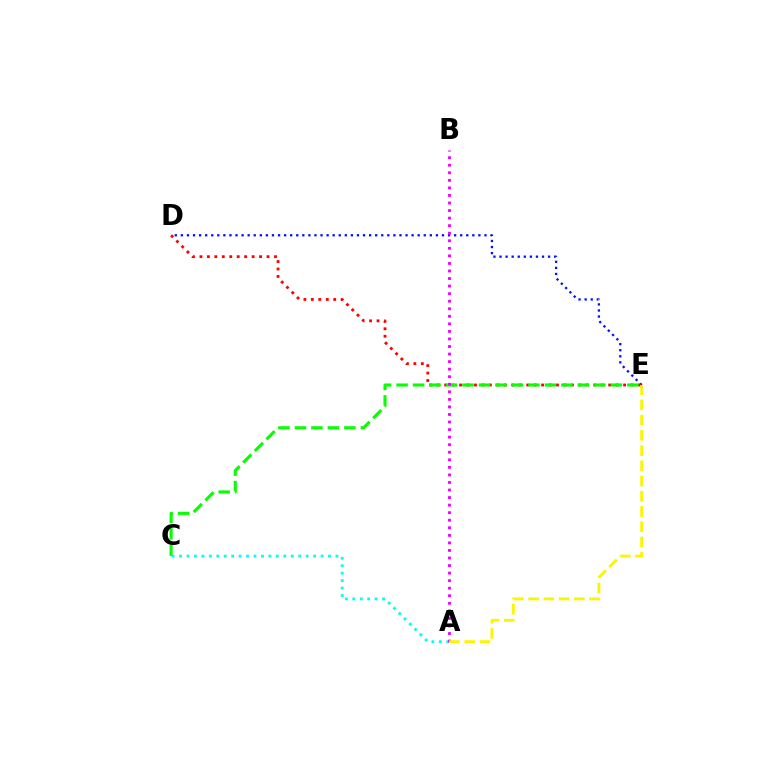{('D', 'E'): [{'color': '#0010ff', 'line_style': 'dotted', 'thickness': 1.65}, {'color': '#ff0000', 'line_style': 'dotted', 'thickness': 2.03}], ('C', 'E'): [{'color': '#08ff00', 'line_style': 'dashed', 'thickness': 2.24}], ('A', 'C'): [{'color': '#00fff6', 'line_style': 'dotted', 'thickness': 2.02}], ('A', 'B'): [{'color': '#ee00ff', 'line_style': 'dotted', 'thickness': 2.05}], ('A', 'E'): [{'color': '#fcf500', 'line_style': 'dashed', 'thickness': 2.07}]}